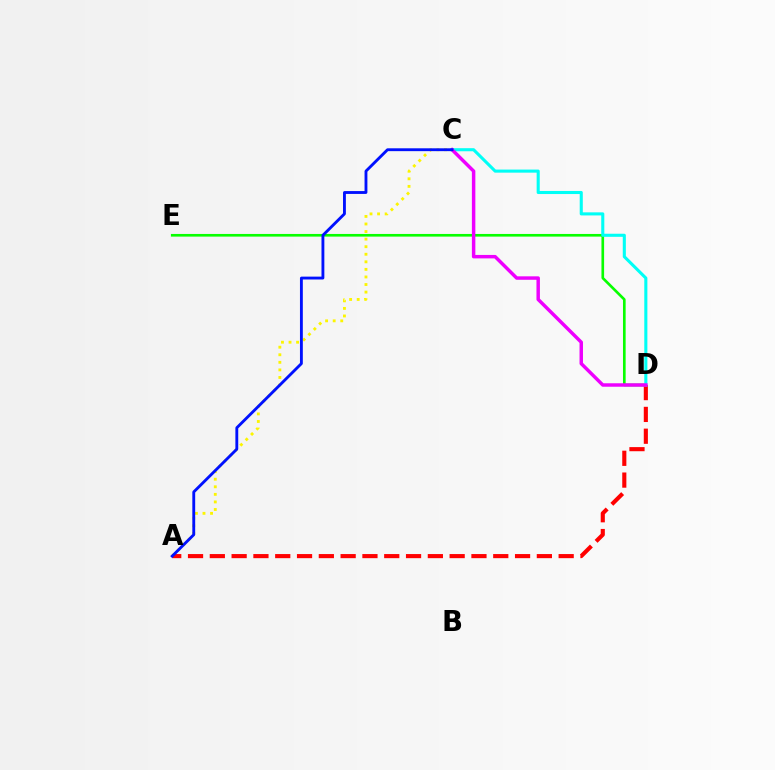{('D', 'E'): [{'color': '#08ff00', 'line_style': 'solid', 'thickness': 1.91}], ('A', 'C'): [{'color': '#fcf500', 'line_style': 'dotted', 'thickness': 2.06}, {'color': '#0010ff', 'line_style': 'solid', 'thickness': 2.06}], ('A', 'D'): [{'color': '#ff0000', 'line_style': 'dashed', 'thickness': 2.96}], ('C', 'D'): [{'color': '#00fff6', 'line_style': 'solid', 'thickness': 2.22}, {'color': '#ee00ff', 'line_style': 'solid', 'thickness': 2.49}]}